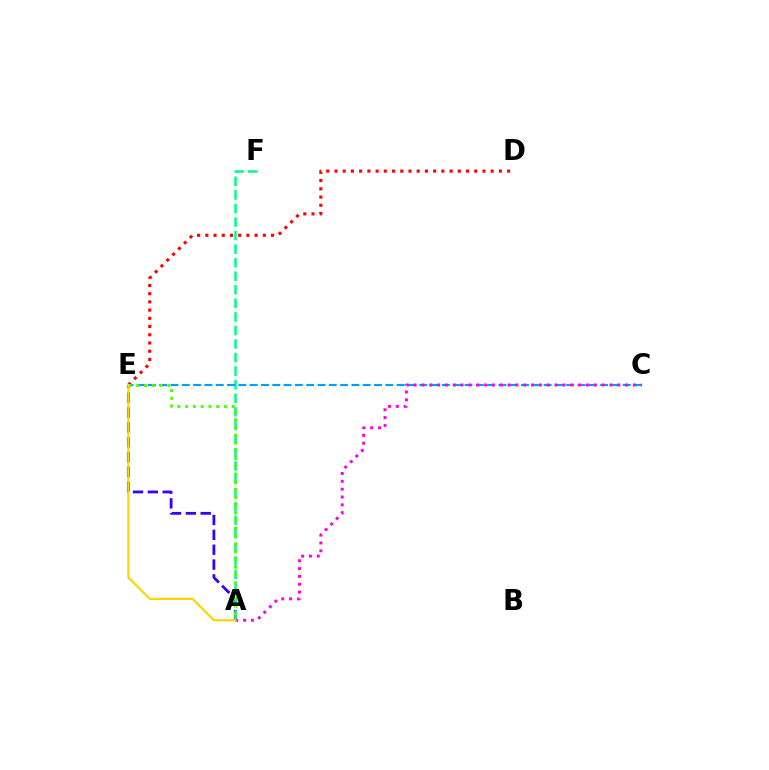{('A', 'E'): [{'color': '#3700ff', 'line_style': 'dashed', 'thickness': 2.02}, {'color': '#4fff00', 'line_style': 'dotted', 'thickness': 2.11}, {'color': '#ffd500', 'line_style': 'solid', 'thickness': 1.57}], ('A', 'F'): [{'color': '#00ff86', 'line_style': 'dashed', 'thickness': 1.84}], ('D', 'E'): [{'color': '#ff0000', 'line_style': 'dotted', 'thickness': 2.23}], ('C', 'E'): [{'color': '#009eff', 'line_style': 'dashed', 'thickness': 1.54}], ('A', 'C'): [{'color': '#ff00ed', 'line_style': 'dotted', 'thickness': 2.13}]}